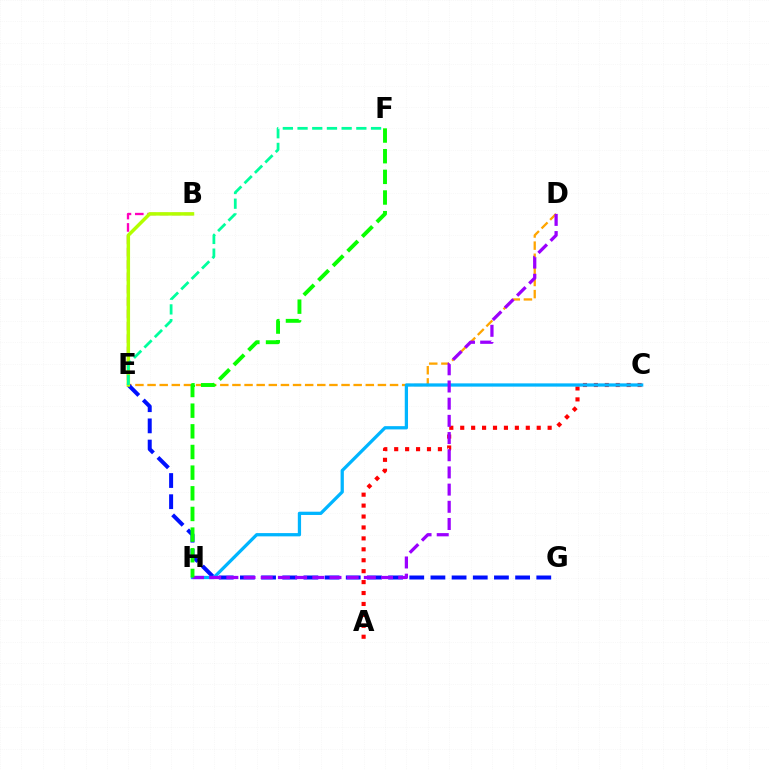{('D', 'E'): [{'color': '#ffa500', 'line_style': 'dashed', 'thickness': 1.65}], ('A', 'C'): [{'color': '#ff0000', 'line_style': 'dotted', 'thickness': 2.97}], ('B', 'E'): [{'color': '#ff00bd', 'line_style': 'dashed', 'thickness': 1.68}, {'color': '#b3ff00', 'line_style': 'solid', 'thickness': 2.5}], ('E', 'G'): [{'color': '#0010ff', 'line_style': 'dashed', 'thickness': 2.88}], ('C', 'H'): [{'color': '#00b5ff', 'line_style': 'solid', 'thickness': 2.35}], ('D', 'H'): [{'color': '#9b00ff', 'line_style': 'dashed', 'thickness': 2.33}], ('F', 'H'): [{'color': '#08ff00', 'line_style': 'dashed', 'thickness': 2.81}], ('E', 'F'): [{'color': '#00ff9d', 'line_style': 'dashed', 'thickness': 2.0}]}